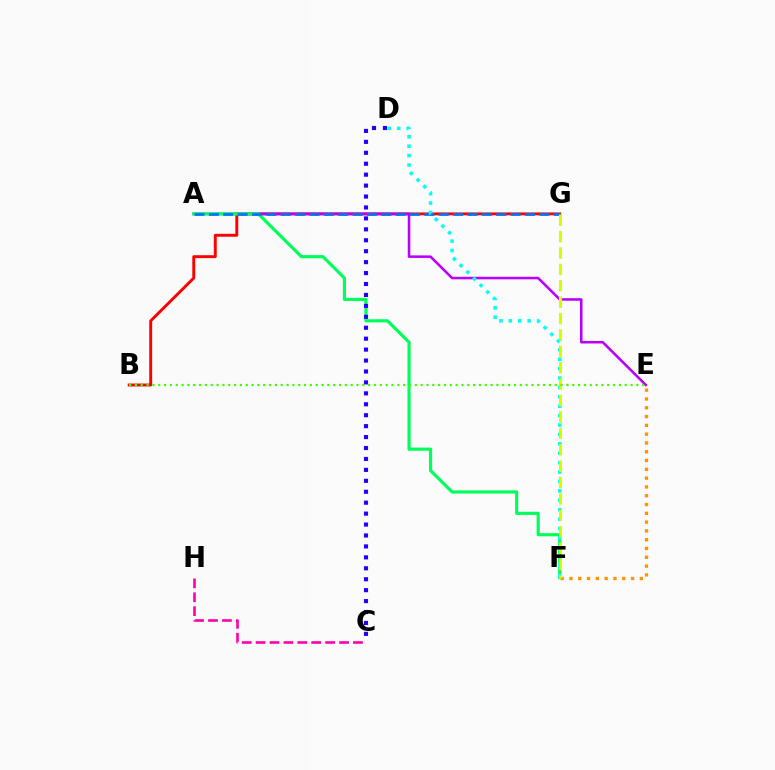{('B', 'G'): [{'color': '#ff0000', 'line_style': 'solid', 'thickness': 2.1}], ('A', 'E'): [{'color': '#b900ff', 'line_style': 'solid', 'thickness': 1.84}], ('E', 'F'): [{'color': '#ff9400', 'line_style': 'dotted', 'thickness': 2.39}], ('A', 'F'): [{'color': '#00ff5c', 'line_style': 'solid', 'thickness': 2.29}], ('C', 'D'): [{'color': '#2500ff', 'line_style': 'dotted', 'thickness': 2.97}], ('C', 'H'): [{'color': '#ff00ac', 'line_style': 'dashed', 'thickness': 1.89}], ('A', 'G'): [{'color': '#0074ff', 'line_style': 'dashed', 'thickness': 1.95}], ('D', 'F'): [{'color': '#00fff6', 'line_style': 'dotted', 'thickness': 2.55}], ('F', 'G'): [{'color': '#d1ff00', 'line_style': 'dashed', 'thickness': 2.23}], ('B', 'E'): [{'color': '#3dff00', 'line_style': 'dotted', 'thickness': 1.58}]}